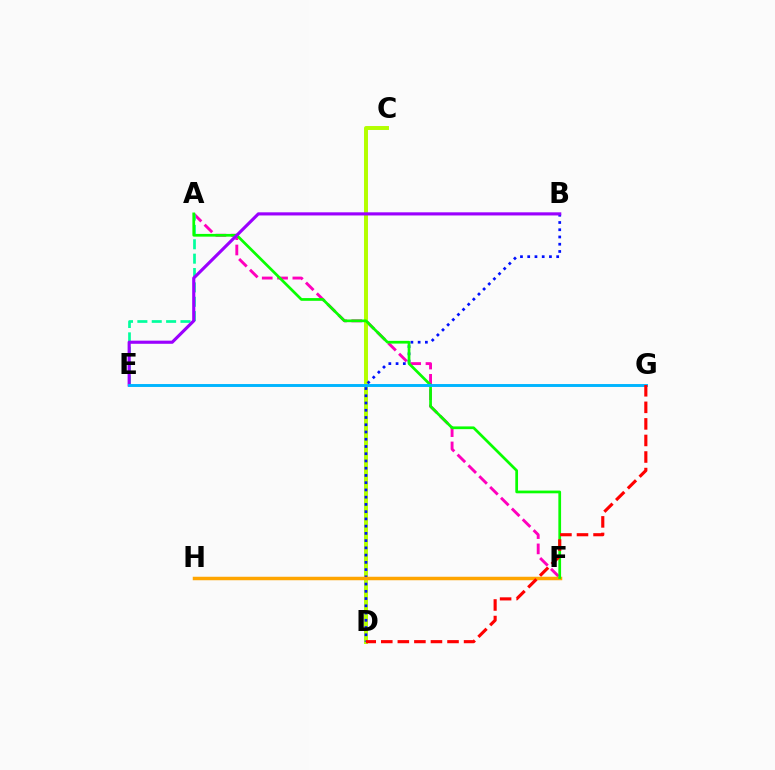{('A', 'F'): [{'color': '#ff00bd', 'line_style': 'dashed', 'thickness': 2.08}, {'color': '#08ff00', 'line_style': 'solid', 'thickness': 1.96}], ('C', 'D'): [{'color': '#b3ff00', 'line_style': 'solid', 'thickness': 2.84}], ('B', 'D'): [{'color': '#0010ff', 'line_style': 'dotted', 'thickness': 1.97}], ('A', 'E'): [{'color': '#00ff9d', 'line_style': 'dashed', 'thickness': 1.95}], ('F', 'H'): [{'color': '#ffa500', 'line_style': 'solid', 'thickness': 2.51}], ('B', 'E'): [{'color': '#9b00ff', 'line_style': 'solid', 'thickness': 2.26}], ('E', 'G'): [{'color': '#00b5ff', 'line_style': 'solid', 'thickness': 2.1}], ('D', 'G'): [{'color': '#ff0000', 'line_style': 'dashed', 'thickness': 2.25}]}